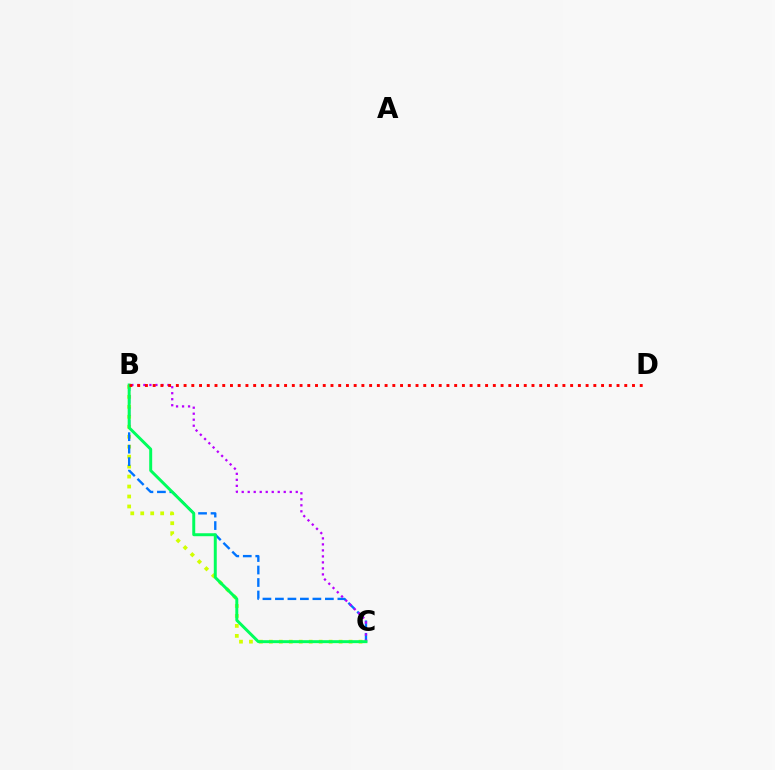{('B', 'C'): [{'color': '#d1ff00', 'line_style': 'dotted', 'thickness': 2.71}, {'color': '#0074ff', 'line_style': 'dashed', 'thickness': 1.7}, {'color': '#b900ff', 'line_style': 'dotted', 'thickness': 1.63}, {'color': '#00ff5c', 'line_style': 'solid', 'thickness': 2.13}], ('B', 'D'): [{'color': '#ff0000', 'line_style': 'dotted', 'thickness': 2.1}]}